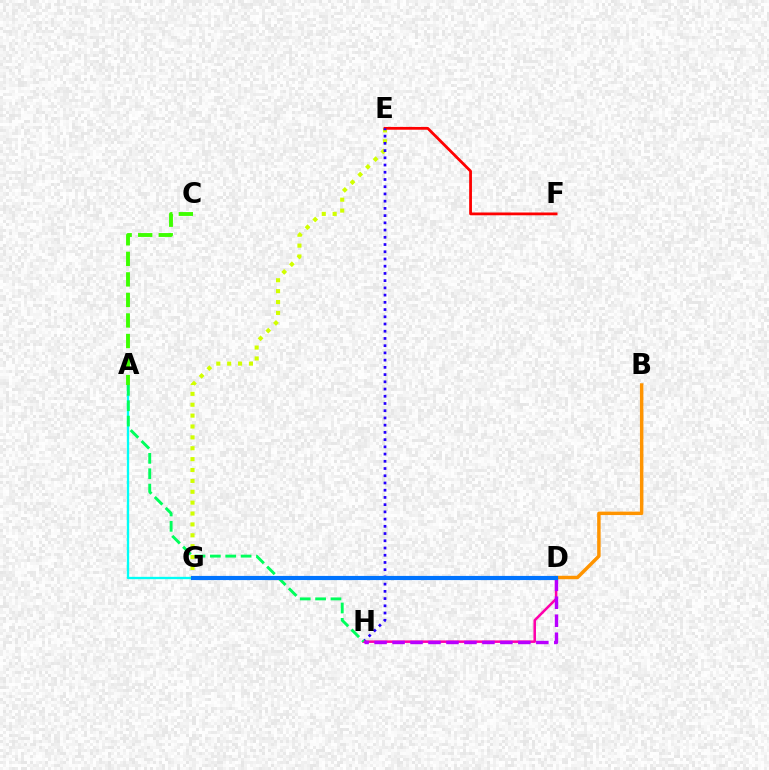{('A', 'G'): [{'color': '#00fff6', 'line_style': 'solid', 'thickness': 1.67}], ('E', 'G'): [{'color': '#d1ff00', 'line_style': 'dotted', 'thickness': 2.96}], ('B', 'D'): [{'color': '#ff9400', 'line_style': 'solid', 'thickness': 2.49}], ('E', 'F'): [{'color': '#ff0000', 'line_style': 'solid', 'thickness': 2.01}], ('E', 'H'): [{'color': '#2500ff', 'line_style': 'dotted', 'thickness': 1.96}], ('A', 'C'): [{'color': '#3dff00', 'line_style': 'dashed', 'thickness': 2.79}], ('D', 'H'): [{'color': '#ff00ac', 'line_style': 'solid', 'thickness': 1.82}, {'color': '#b900ff', 'line_style': 'dashed', 'thickness': 2.44}], ('A', 'H'): [{'color': '#00ff5c', 'line_style': 'dashed', 'thickness': 2.09}], ('D', 'G'): [{'color': '#0074ff', 'line_style': 'solid', 'thickness': 2.99}]}